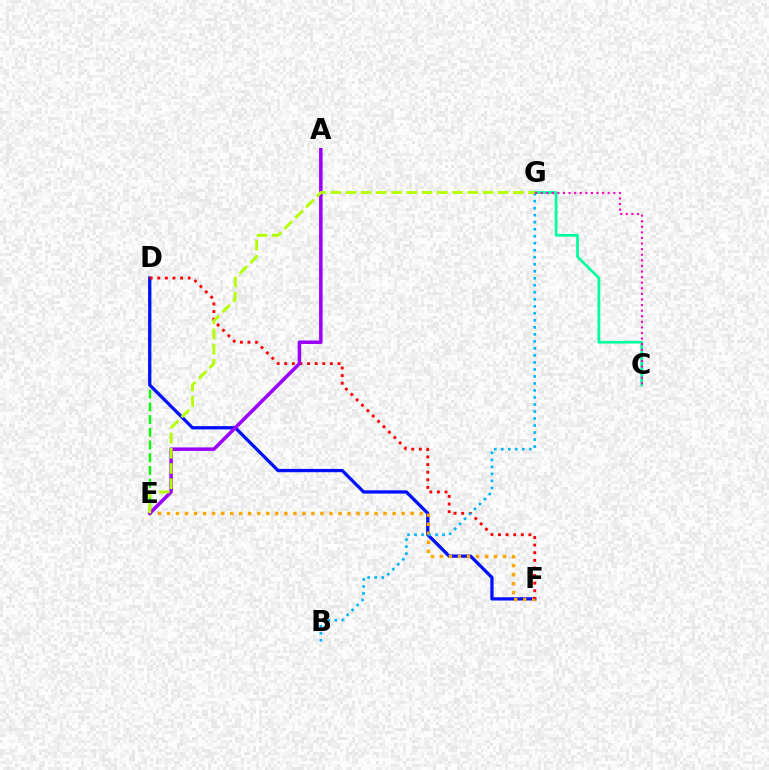{('D', 'E'): [{'color': '#08ff00', 'line_style': 'dashed', 'thickness': 1.73}], ('D', 'F'): [{'color': '#0010ff', 'line_style': 'solid', 'thickness': 2.36}, {'color': '#ff0000', 'line_style': 'dotted', 'thickness': 2.07}], ('E', 'F'): [{'color': '#ffa500', 'line_style': 'dotted', 'thickness': 2.45}], ('B', 'G'): [{'color': '#00b5ff', 'line_style': 'dotted', 'thickness': 1.9}], ('A', 'E'): [{'color': '#9b00ff', 'line_style': 'solid', 'thickness': 2.53}], ('C', 'G'): [{'color': '#00ff9d', 'line_style': 'solid', 'thickness': 1.96}, {'color': '#ff00bd', 'line_style': 'dotted', 'thickness': 1.52}], ('E', 'G'): [{'color': '#b3ff00', 'line_style': 'dashed', 'thickness': 2.07}]}